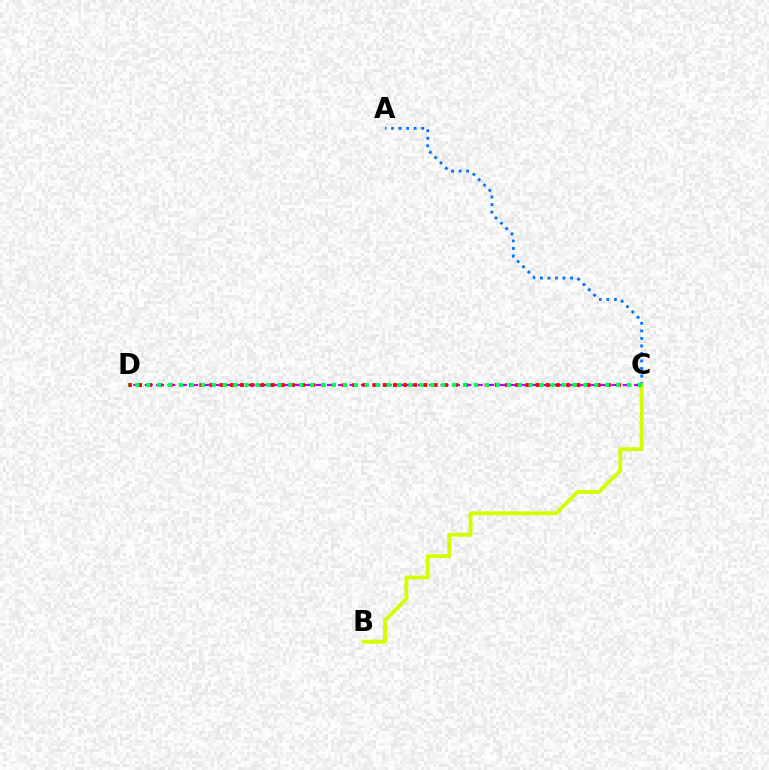{('A', 'C'): [{'color': '#0074ff', 'line_style': 'dotted', 'thickness': 2.05}], ('C', 'D'): [{'color': '#b900ff', 'line_style': 'dashed', 'thickness': 1.55}, {'color': '#ff0000', 'line_style': 'dotted', 'thickness': 2.77}, {'color': '#00ff5c', 'line_style': 'dotted', 'thickness': 2.97}], ('B', 'C'): [{'color': '#d1ff00', 'line_style': 'solid', 'thickness': 2.78}]}